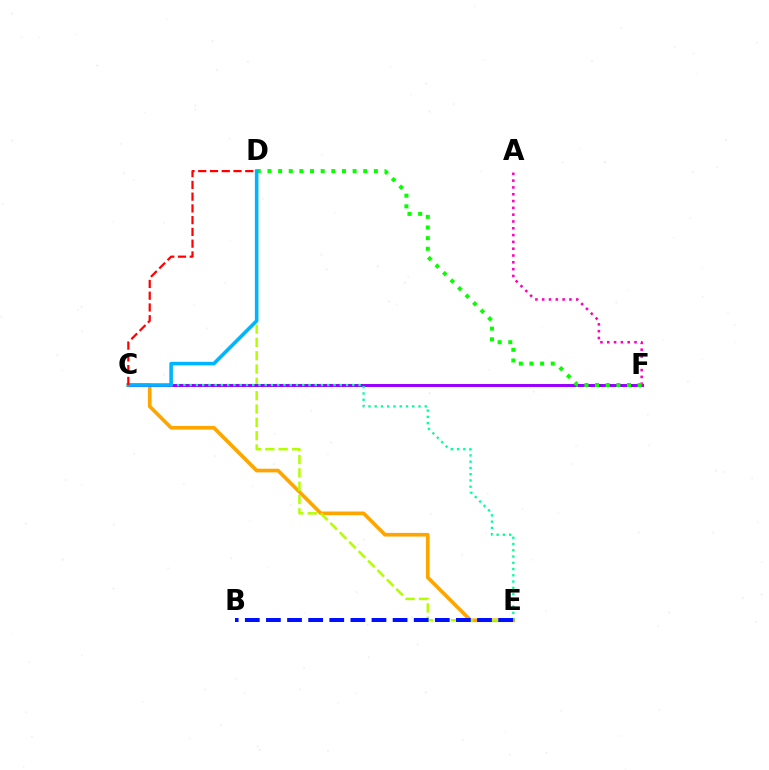{('C', 'E'): [{'color': '#ffa500', 'line_style': 'solid', 'thickness': 2.64}, {'color': '#00ff9d', 'line_style': 'dotted', 'thickness': 1.7}], ('D', 'E'): [{'color': '#b3ff00', 'line_style': 'dashed', 'thickness': 1.81}], ('C', 'F'): [{'color': '#9b00ff', 'line_style': 'solid', 'thickness': 2.14}], ('A', 'F'): [{'color': '#ff00bd', 'line_style': 'dotted', 'thickness': 1.85}], ('D', 'F'): [{'color': '#08ff00', 'line_style': 'dotted', 'thickness': 2.89}], ('C', 'D'): [{'color': '#00b5ff', 'line_style': 'solid', 'thickness': 2.58}, {'color': '#ff0000', 'line_style': 'dashed', 'thickness': 1.6}], ('B', 'E'): [{'color': '#0010ff', 'line_style': 'dashed', 'thickness': 2.87}]}